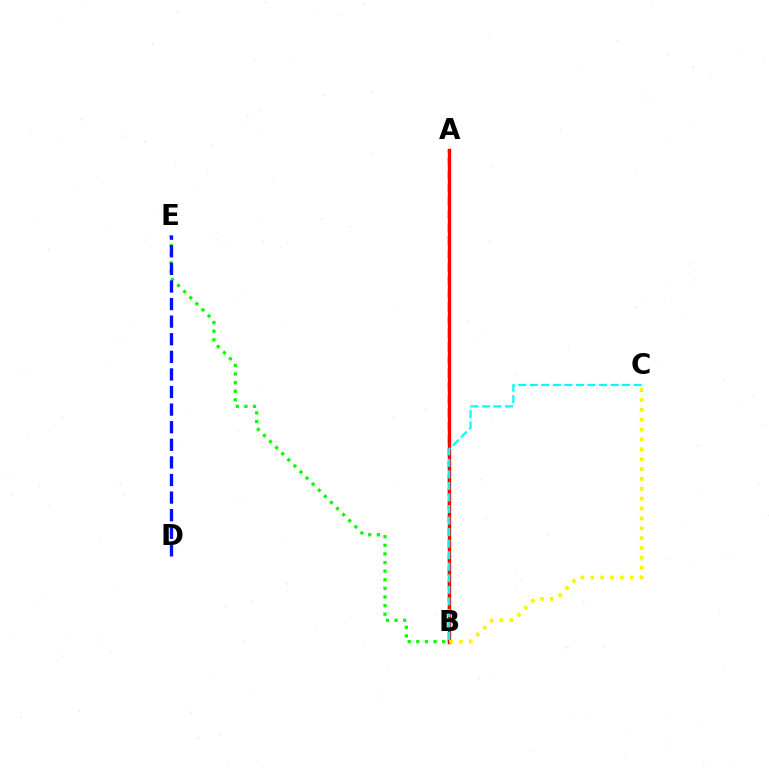{('A', 'B'): [{'color': '#ee00ff', 'line_style': 'dashed', 'thickness': 1.8}, {'color': '#ff0000', 'line_style': 'solid', 'thickness': 2.41}], ('B', 'E'): [{'color': '#08ff00', 'line_style': 'dotted', 'thickness': 2.34}], ('D', 'E'): [{'color': '#0010ff', 'line_style': 'dashed', 'thickness': 2.39}], ('B', 'C'): [{'color': '#fcf500', 'line_style': 'dotted', 'thickness': 2.68}, {'color': '#00fff6', 'line_style': 'dashed', 'thickness': 1.57}]}